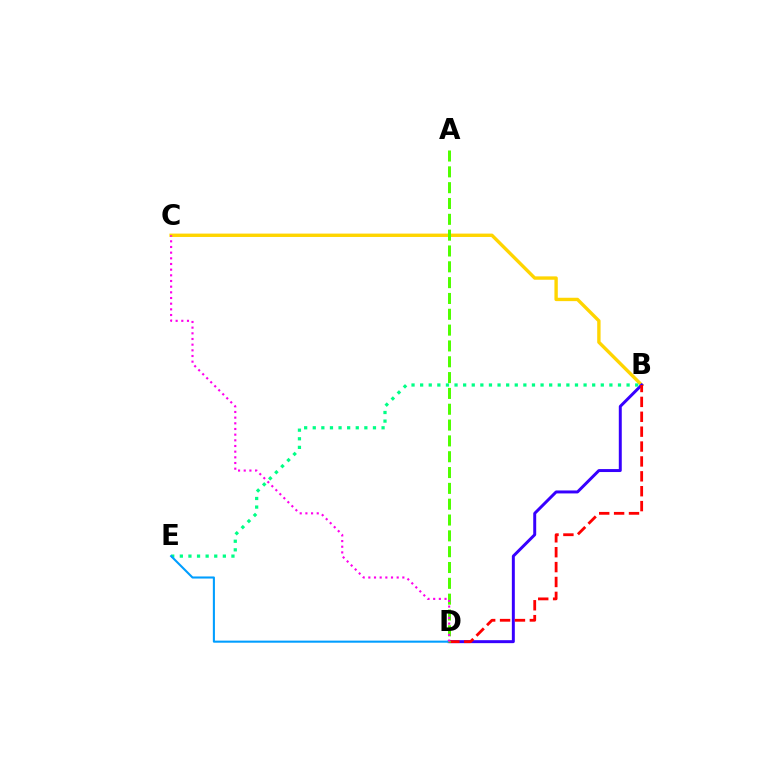{('B', 'C'): [{'color': '#ffd500', 'line_style': 'solid', 'thickness': 2.43}], ('B', 'D'): [{'color': '#3700ff', 'line_style': 'solid', 'thickness': 2.13}, {'color': '#ff0000', 'line_style': 'dashed', 'thickness': 2.02}], ('B', 'E'): [{'color': '#00ff86', 'line_style': 'dotted', 'thickness': 2.34}], ('D', 'E'): [{'color': '#009eff', 'line_style': 'solid', 'thickness': 1.5}], ('A', 'D'): [{'color': '#4fff00', 'line_style': 'dashed', 'thickness': 2.15}], ('C', 'D'): [{'color': '#ff00ed', 'line_style': 'dotted', 'thickness': 1.54}]}